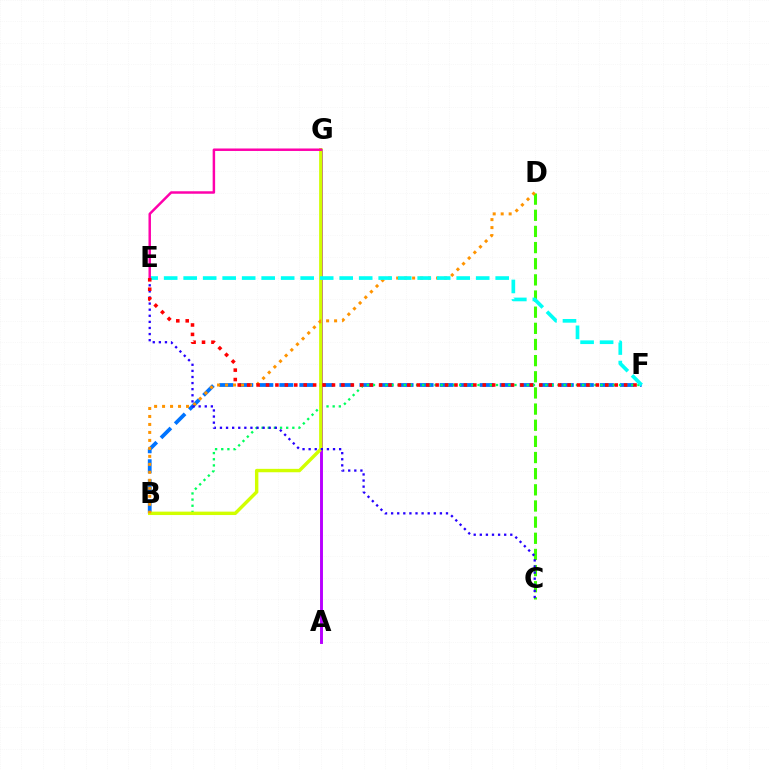{('B', 'F'): [{'color': '#0074ff', 'line_style': 'dashed', 'thickness': 2.72}, {'color': '#00ff5c', 'line_style': 'dotted', 'thickness': 1.67}], ('C', 'D'): [{'color': '#3dff00', 'line_style': 'dashed', 'thickness': 2.19}], ('A', 'G'): [{'color': '#b900ff', 'line_style': 'solid', 'thickness': 2.11}], ('B', 'G'): [{'color': '#d1ff00', 'line_style': 'solid', 'thickness': 2.45}], ('B', 'D'): [{'color': '#ff9400', 'line_style': 'dotted', 'thickness': 2.17}], ('C', 'E'): [{'color': '#2500ff', 'line_style': 'dotted', 'thickness': 1.66}], ('E', 'F'): [{'color': '#00fff6', 'line_style': 'dashed', 'thickness': 2.65}, {'color': '#ff0000', 'line_style': 'dotted', 'thickness': 2.56}], ('E', 'G'): [{'color': '#ff00ac', 'line_style': 'solid', 'thickness': 1.78}]}